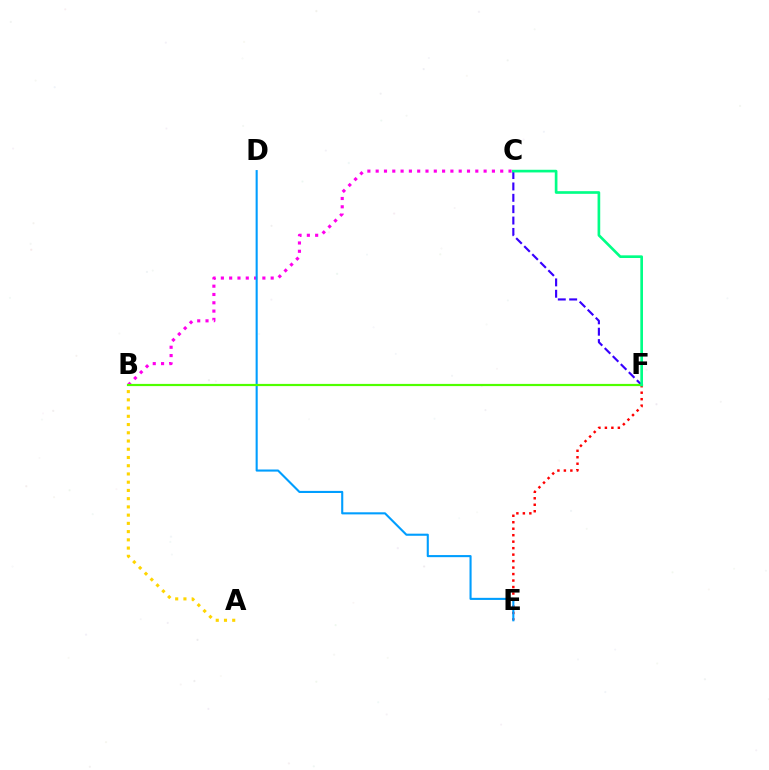{('B', 'C'): [{'color': '#ff00ed', 'line_style': 'dotted', 'thickness': 2.26}], ('E', 'F'): [{'color': '#ff0000', 'line_style': 'dotted', 'thickness': 1.76}], ('D', 'E'): [{'color': '#009eff', 'line_style': 'solid', 'thickness': 1.51}], ('C', 'F'): [{'color': '#3700ff', 'line_style': 'dashed', 'thickness': 1.54}, {'color': '#00ff86', 'line_style': 'solid', 'thickness': 1.92}], ('A', 'B'): [{'color': '#ffd500', 'line_style': 'dotted', 'thickness': 2.24}], ('B', 'F'): [{'color': '#4fff00', 'line_style': 'solid', 'thickness': 1.58}]}